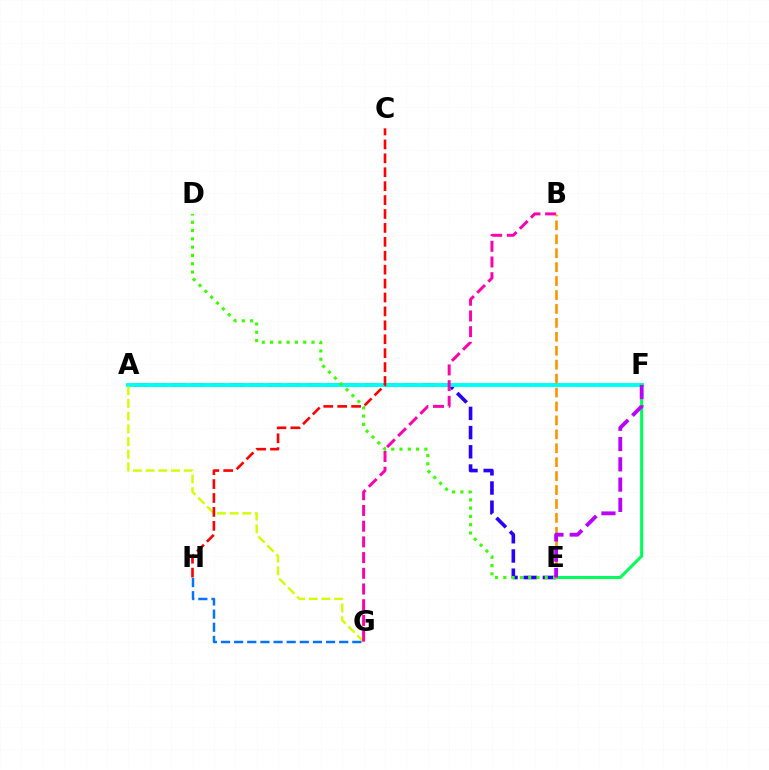{('A', 'E'): [{'color': '#2500ff', 'line_style': 'dashed', 'thickness': 2.61}], ('A', 'F'): [{'color': '#00fff6', 'line_style': 'solid', 'thickness': 2.81}], ('A', 'G'): [{'color': '#d1ff00', 'line_style': 'dashed', 'thickness': 1.72}], ('B', 'G'): [{'color': '#ff00ac', 'line_style': 'dashed', 'thickness': 2.13}], ('D', 'E'): [{'color': '#3dff00', 'line_style': 'dotted', 'thickness': 2.25}], ('E', 'F'): [{'color': '#00ff5c', 'line_style': 'solid', 'thickness': 2.23}, {'color': '#b900ff', 'line_style': 'dashed', 'thickness': 2.75}], ('G', 'H'): [{'color': '#0074ff', 'line_style': 'dashed', 'thickness': 1.78}], ('B', 'E'): [{'color': '#ff9400', 'line_style': 'dashed', 'thickness': 1.89}], ('C', 'H'): [{'color': '#ff0000', 'line_style': 'dashed', 'thickness': 1.89}]}